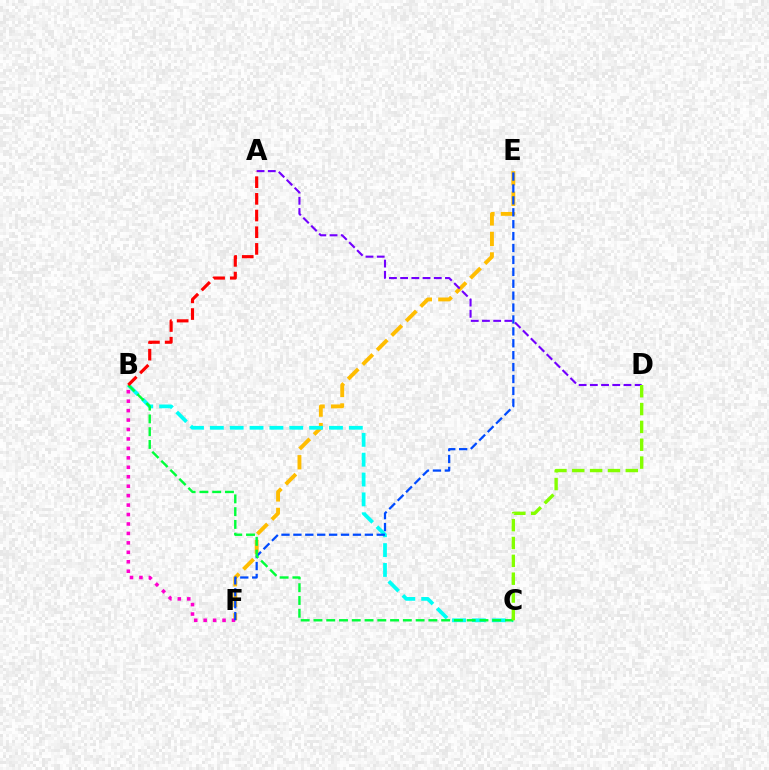{('E', 'F'): [{'color': '#ffbd00', 'line_style': 'dashed', 'thickness': 2.79}, {'color': '#004bff', 'line_style': 'dashed', 'thickness': 1.62}], ('B', 'F'): [{'color': '#ff00cf', 'line_style': 'dotted', 'thickness': 2.57}], ('B', 'C'): [{'color': '#00fff6', 'line_style': 'dashed', 'thickness': 2.7}, {'color': '#00ff39', 'line_style': 'dashed', 'thickness': 1.73}], ('A', 'D'): [{'color': '#7200ff', 'line_style': 'dashed', 'thickness': 1.52}], ('A', 'B'): [{'color': '#ff0000', 'line_style': 'dashed', 'thickness': 2.27}], ('C', 'D'): [{'color': '#84ff00', 'line_style': 'dashed', 'thickness': 2.42}]}